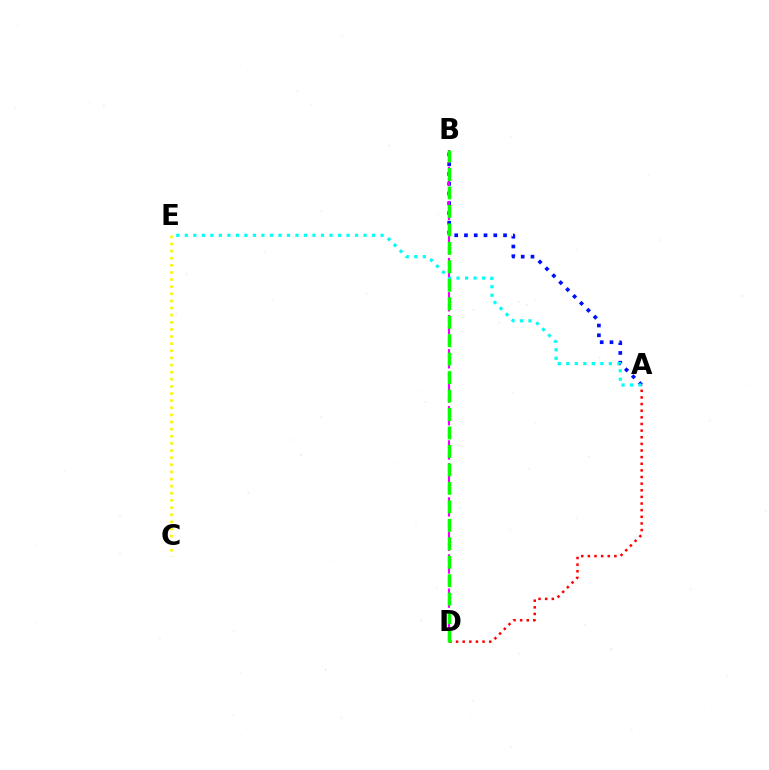{('A', 'D'): [{'color': '#ff0000', 'line_style': 'dotted', 'thickness': 1.8}], ('C', 'E'): [{'color': '#fcf500', 'line_style': 'dotted', 'thickness': 1.94}], ('A', 'B'): [{'color': '#0010ff', 'line_style': 'dotted', 'thickness': 2.65}], ('A', 'E'): [{'color': '#00fff6', 'line_style': 'dotted', 'thickness': 2.31}], ('B', 'D'): [{'color': '#ee00ff', 'line_style': 'dashed', 'thickness': 1.55}, {'color': '#08ff00', 'line_style': 'dashed', 'thickness': 2.51}]}